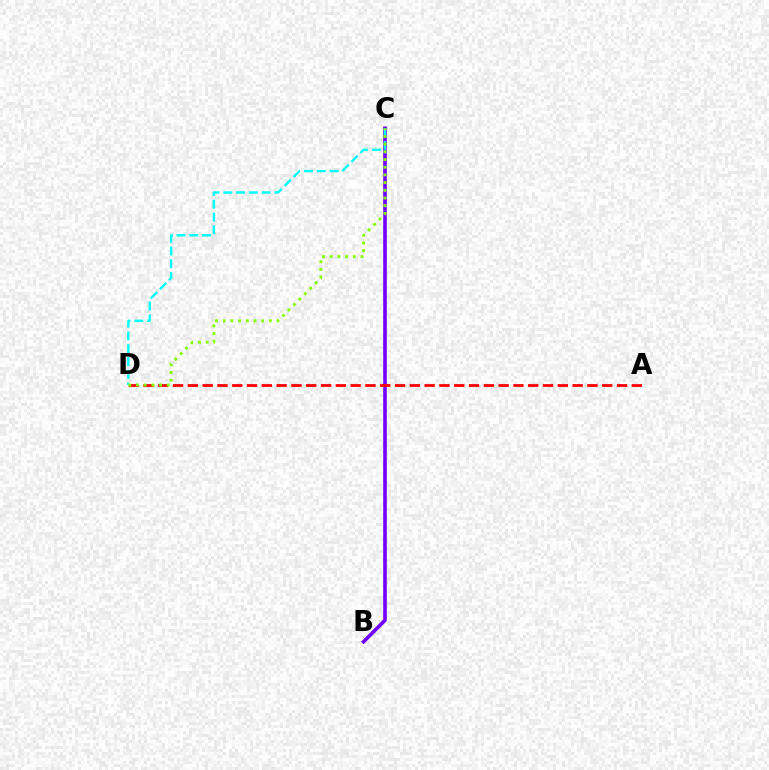{('B', 'C'): [{'color': '#7200ff', 'line_style': 'solid', 'thickness': 2.62}], ('A', 'D'): [{'color': '#ff0000', 'line_style': 'dashed', 'thickness': 2.01}], ('C', 'D'): [{'color': '#00fff6', 'line_style': 'dashed', 'thickness': 1.74}, {'color': '#84ff00', 'line_style': 'dotted', 'thickness': 2.09}]}